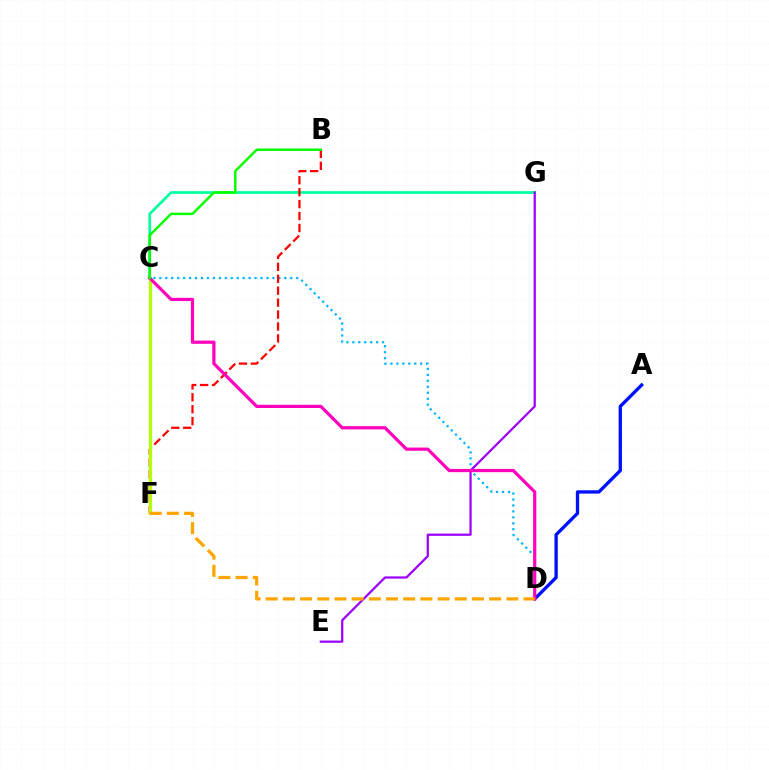{('A', 'D'): [{'color': '#0010ff', 'line_style': 'solid', 'thickness': 2.39}], ('C', 'D'): [{'color': '#00b5ff', 'line_style': 'dotted', 'thickness': 1.62}, {'color': '#ff00bd', 'line_style': 'solid', 'thickness': 2.3}], ('C', 'G'): [{'color': '#00ff9d', 'line_style': 'solid', 'thickness': 1.95}], ('B', 'F'): [{'color': '#ff0000', 'line_style': 'dashed', 'thickness': 1.62}], ('C', 'F'): [{'color': '#b3ff00', 'line_style': 'solid', 'thickness': 2.33}], ('E', 'G'): [{'color': '#9b00ff', 'line_style': 'solid', 'thickness': 1.6}], ('B', 'C'): [{'color': '#08ff00', 'line_style': 'solid', 'thickness': 1.78}], ('D', 'F'): [{'color': '#ffa500', 'line_style': 'dashed', 'thickness': 2.33}]}